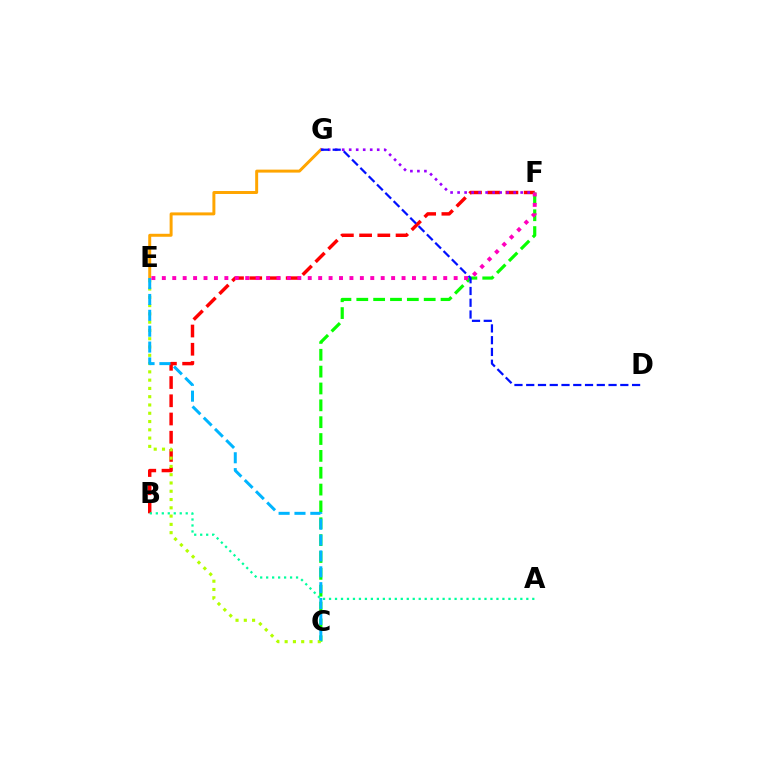{('B', 'F'): [{'color': '#ff0000', 'line_style': 'dashed', 'thickness': 2.48}], ('C', 'F'): [{'color': '#08ff00', 'line_style': 'dashed', 'thickness': 2.29}], ('C', 'E'): [{'color': '#b3ff00', 'line_style': 'dotted', 'thickness': 2.25}, {'color': '#00b5ff', 'line_style': 'dashed', 'thickness': 2.16}], ('E', 'G'): [{'color': '#ffa500', 'line_style': 'solid', 'thickness': 2.14}], ('F', 'G'): [{'color': '#9b00ff', 'line_style': 'dotted', 'thickness': 1.9}], ('E', 'F'): [{'color': '#ff00bd', 'line_style': 'dotted', 'thickness': 2.83}], ('D', 'G'): [{'color': '#0010ff', 'line_style': 'dashed', 'thickness': 1.6}], ('A', 'B'): [{'color': '#00ff9d', 'line_style': 'dotted', 'thickness': 1.62}]}